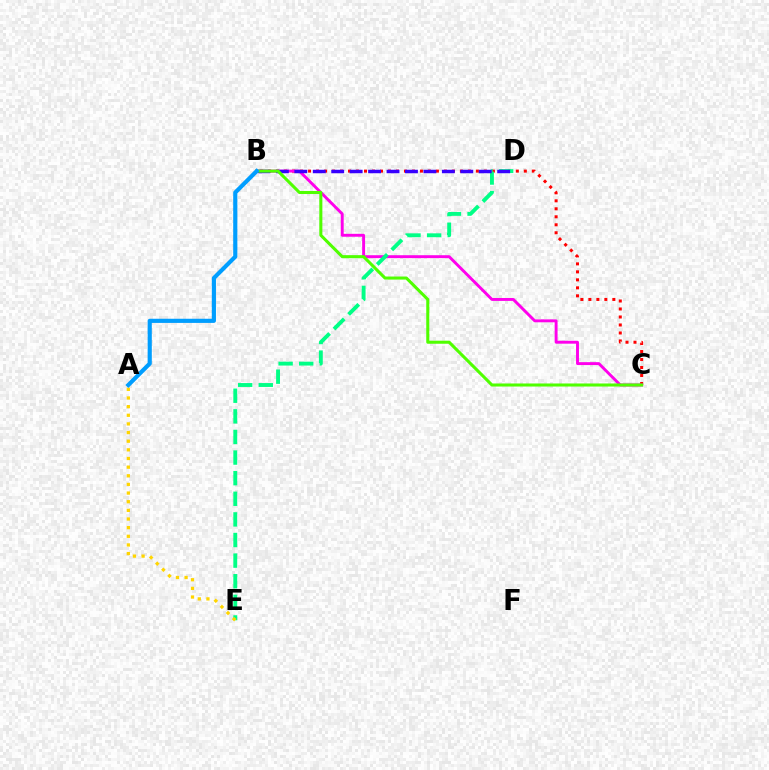{('B', 'C'): [{'color': '#ff0000', 'line_style': 'dotted', 'thickness': 2.17}, {'color': '#ff00ed', 'line_style': 'solid', 'thickness': 2.1}, {'color': '#4fff00', 'line_style': 'solid', 'thickness': 2.2}], ('D', 'E'): [{'color': '#00ff86', 'line_style': 'dashed', 'thickness': 2.8}], ('B', 'D'): [{'color': '#3700ff', 'line_style': 'dashed', 'thickness': 2.51}], ('A', 'E'): [{'color': '#ffd500', 'line_style': 'dotted', 'thickness': 2.35}], ('A', 'B'): [{'color': '#009eff', 'line_style': 'solid', 'thickness': 2.99}]}